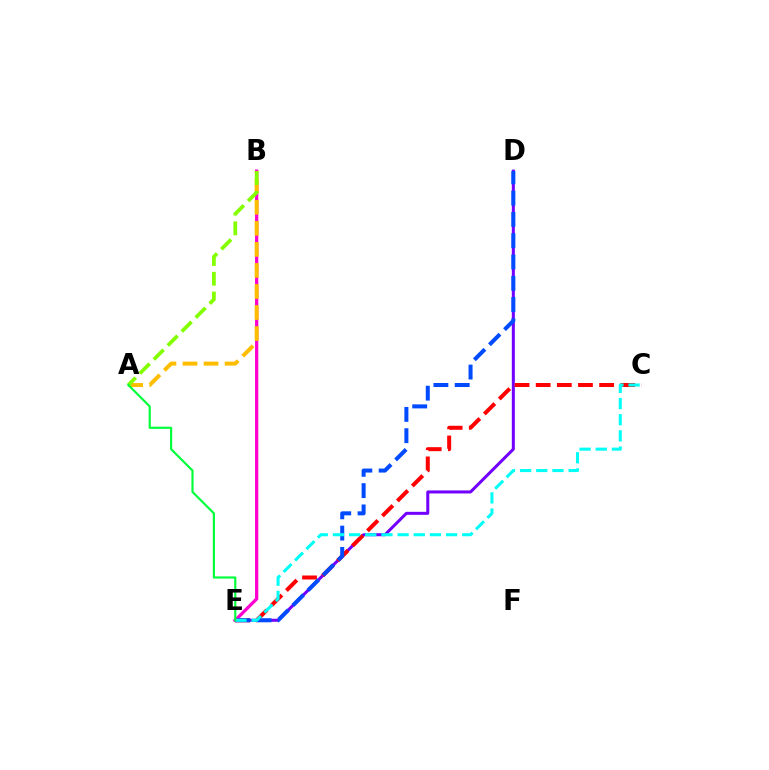{('D', 'E'): [{'color': '#7200ff', 'line_style': 'solid', 'thickness': 2.18}, {'color': '#004bff', 'line_style': 'dashed', 'thickness': 2.89}], ('C', 'E'): [{'color': '#ff0000', 'line_style': 'dashed', 'thickness': 2.87}, {'color': '#00fff6', 'line_style': 'dashed', 'thickness': 2.2}], ('B', 'E'): [{'color': '#ff00cf', 'line_style': 'solid', 'thickness': 2.34}], ('A', 'B'): [{'color': '#ffbd00', 'line_style': 'dashed', 'thickness': 2.86}, {'color': '#84ff00', 'line_style': 'dashed', 'thickness': 2.68}], ('A', 'E'): [{'color': '#00ff39', 'line_style': 'solid', 'thickness': 1.56}]}